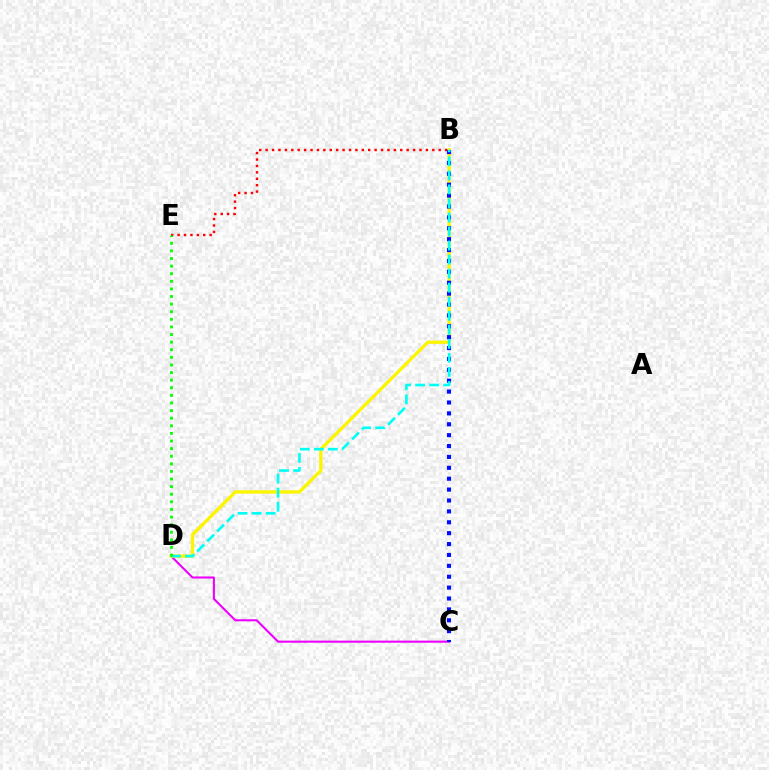{('C', 'D'): [{'color': '#ee00ff', 'line_style': 'solid', 'thickness': 1.5}], ('B', 'D'): [{'color': '#fcf500', 'line_style': 'solid', 'thickness': 2.4}, {'color': '#00fff6', 'line_style': 'dashed', 'thickness': 1.91}], ('B', 'E'): [{'color': '#ff0000', 'line_style': 'dotted', 'thickness': 1.74}], ('B', 'C'): [{'color': '#0010ff', 'line_style': 'dotted', 'thickness': 2.96}], ('D', 'E'): [{'color': '#08ff00', 'line_style': 'dotted', 'thickness': 2.07}]}